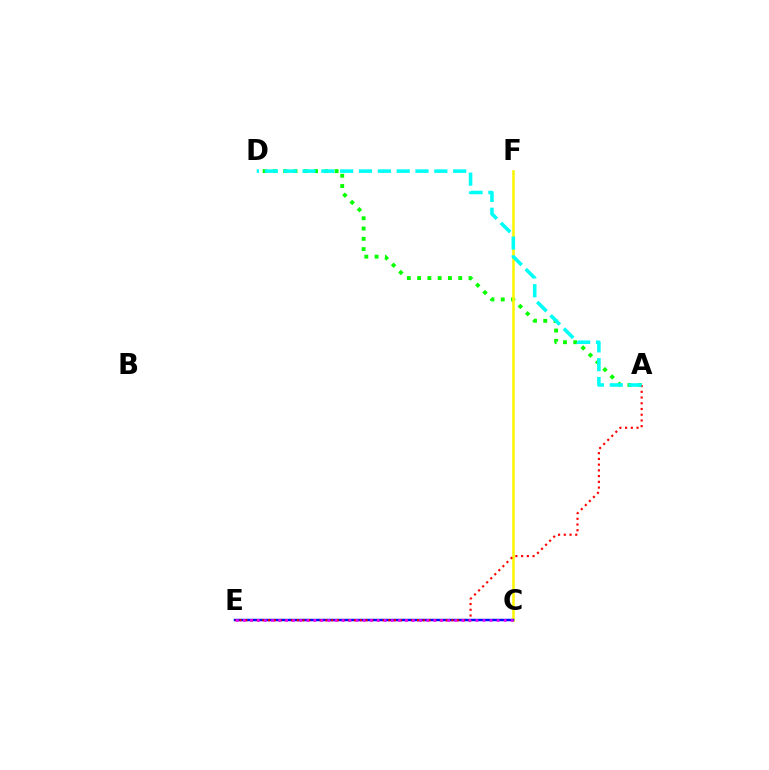{('A', 'D'): [{'color': '#08ff00', 'line_style': 'dotted', 'thickness': 2.79}, {'color': '#00fff6', 'line_style': 'dashed', 'thickness': 2.56}], ('C', 'F'): [{'color': '#fcf500', 'line_style': 'solid', 'thickness': 1.85}], ('C', 'E'): [{'color': '#0010ff', 'line_style': 'solid', 'thickness': 1.77}, {'color': '#ee00ff', 'line_style': 'dotted', 'thickness': 1.92}], ('A', 'E'): [{'color': '#ff0000', 'line_style': 'dotted', 'thickness': 1.56}]}